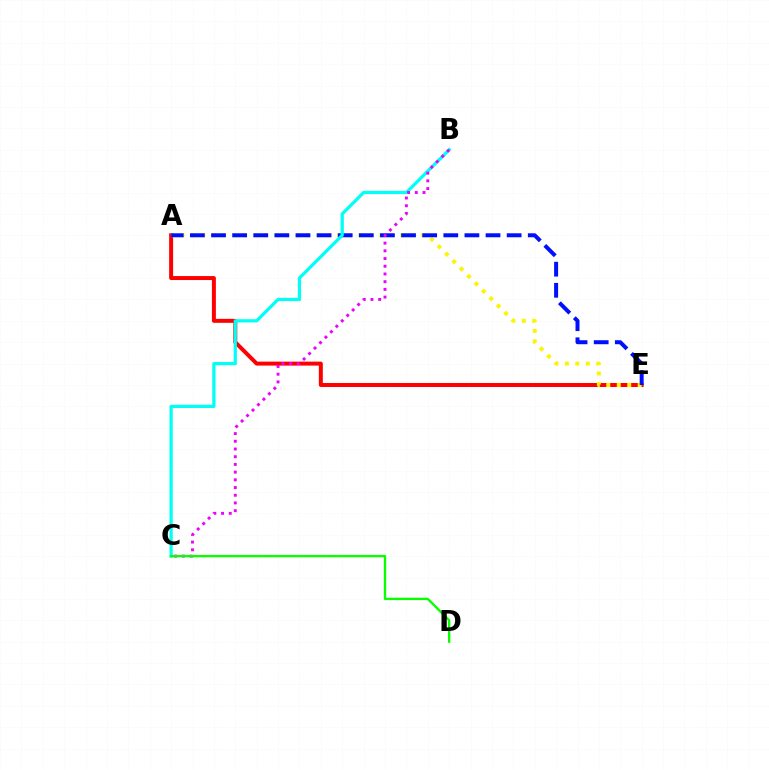{('A', 'E'): [{'color': '#ff0000', 'line_style': 'solid', 'thickness': 2.86}, {'color': '#fcf500', 'line_style': 'dotted', 'thickness': 2.84}, {'color': '#0010ff', 'line_style': 'dashed', 'thickness': 2.87}], ('B', 'C'): [{'color': '#00fff6', 'line_style': 'solid', 'thickness': 2.33}, {'color': '#ee00ff', 'line_style': 'dotted', 'thickness': 2.09}], ('C', 'D'): [{'color': '#08ff00', 'line_style': 'solid', 'thickness': 1.69}]}